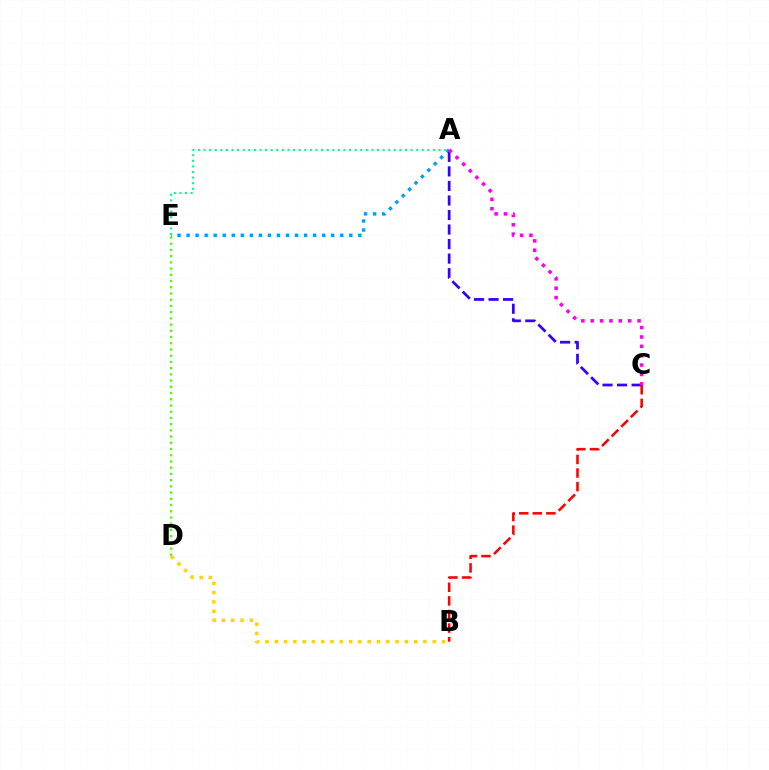{('D', 'E'): [{'color': '#4fff00', 'line_style': 'dotted', 'thickness': 1.69}], ('A', 'E'): [{'color': '#009eff', 'line_style': 'dotted', 'thickness': 2.46}, {'color': '#00ff86', 'line_style': 'dotted', 'thickness': 1.52}], ('A', 'C'): [{'color': '#3700ff', 'line_style': 'dashed', 'thickness': 1.97}, {'color': '#ff00ed', 'line_style': 'dotted', 'thickness': 2.55}], ('B', 'C'): [{'color': '#ff0000', 'line_style': 'dashed', 'thickness': 1.85}], ('B', 'D'): [{'color': '#ffd500', 'line_style': 'dotted', 'thickness': 2.52}]}